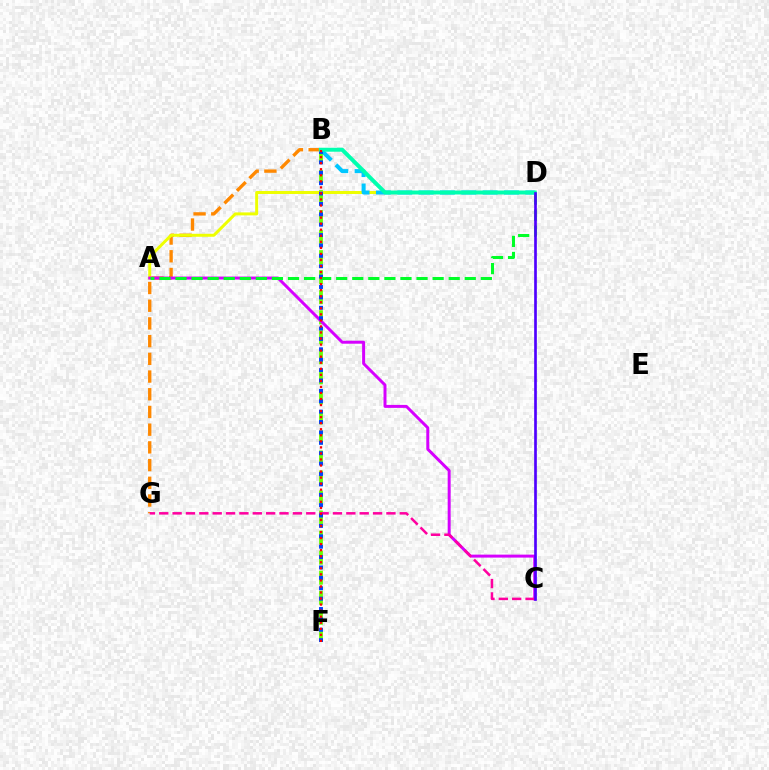{('B', 'G'): [{'color': '#ff8800', 'line_style': 'dashed', 'thickness': 2.41}], ('B', 'F'): [{'color': '#66ff00', 'line_style': 'dashed', 'thickness': 2.72}, {'color': '#003fff', 'line_style': 'dotted', 'thickness': 2.82}, {'color': '#ff0000', 'line_style': 'dotted', 'thickness': 1.64}], ('A', 'D'): [{'color': '#eeff00', 'line_style': 'solid', 'thickness': 2.14}, {'color': '#00ff27', 'line_style': 'dashed', 'thickness': 2.18}], ('B', 'D'): [{'color': '#00c7ff', 'line_style': 'dashed', 'thickness': 2.9}, {'color': '#00ffaf', 'line_style': 'solid', 'thickness': 2.86}], ('A', 'C'): [{'color': '#d600ff', 'line_style': 'solid', 'thickness': 2.14}], ('C', 'G'): [{'color': '#ff00a0', 'line_style': 'dashed', 'thickness': 1.82}], ('C', 'D'): [{'color': '#4f00ff', 'line_style': 'solid', 'thickness': 1.93}]}